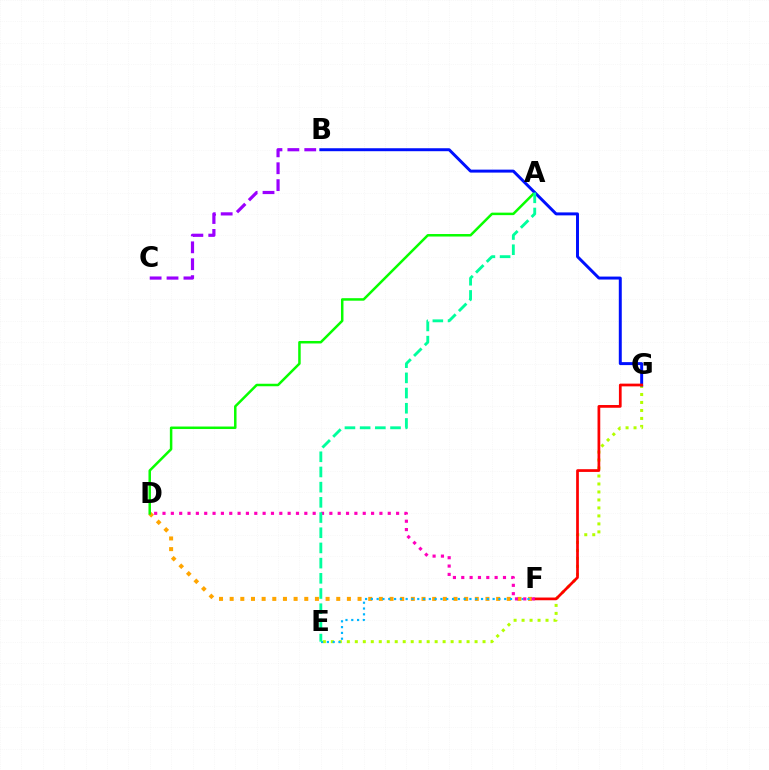{('D', 'F'): [{'color': '#ffa500', 'line_style': 'dotted', 'thickness': 2.9}, {'color': '#ff00bd', 'line_style': 'dotted', 'thickness': 2.27}], ('E', 'G'): [{'color': '#b3ff00', 'line_style': 'dotted', 'thickness': 2.17}], ('B', 'C'): [{'color': '#9b00ff', 'line_style': 'dashed', 'thickness': 2.3}], ('E', 'F'): [{'color': '#00b5ff', 'line_style': 'dotted', 'thickness': 1.58}], ('A', 'D'): [{'color': '#08ff00', 'line_style': 'solid', 'thickness': 1.8}], ('B', 'G'): [{'color': '#0010ff', 'line_style': 'solid', 'thickness': 2.13}], ('F', 'G'): [{'color': '#ff0000', 'line_style': 'solid', 'thickness': 1.96}], ('A', 'E'): [{'color': '#00ff9d', 'line_style': 'dashed', 'thickness': 2.06}]}